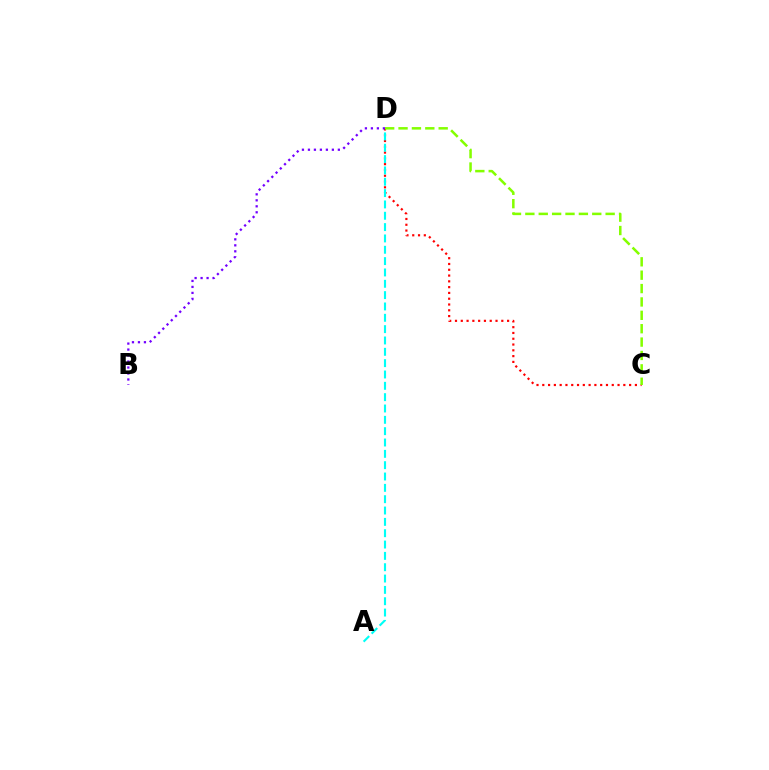{('C', 'D'): [{'color': '#ff0000', 'line_style': 'dotted', 'thickness': 1.57}, {'color': '#84ff00', 'line_style': 'dashed', 'thickness': 1.82}], ('A', 'D'): [{'color': '#00fff6', 'line_style': 'dashed', 'thickness': 1.54}], ('B', 'D'): [{'color': '#7200ff', 'line_style': 'dotted', 'thickness': 1.63}]}